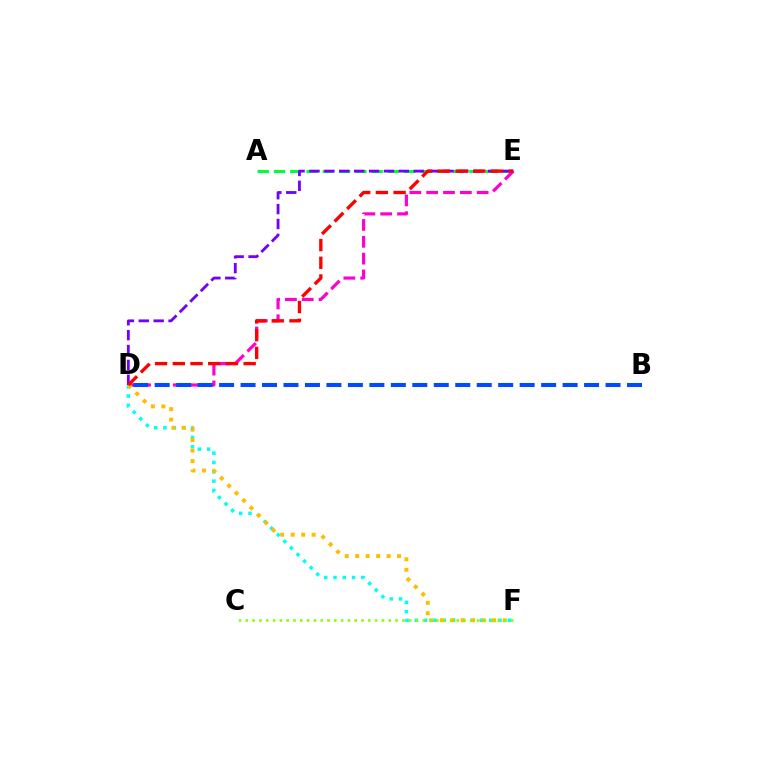{('D', 'E'): [{'color': '#ff00cf', 'line_style': 'dashed', 'thickness': 2.29}, {'color': '#7200ff', 'line_style': 'dashed', 'thickness': 2.02}, {'color': '#ff0000', 'line_style': 'dashed', 'thickness': 2.41}], ('A', 'E'): [{'color': '#00ff39', 'line_style': 'dashed', 'thickness': 2.21}], ('D', 'F'): [{'color': '#00fff6', 'line_style': 'dotted', 'thickness': 2.53}, {'color': '#ffbd00', 'line_style': 'dotted', 'thickness': 2.85}], ('B', 'D'): [{'color': '#004bff', 'line_style': 'dashed', 'thickness': 2.92}], ('C', 'F'): [{'color': '#84ff00', 'line_style': 'dotted', 'thickness': 1.85}]}